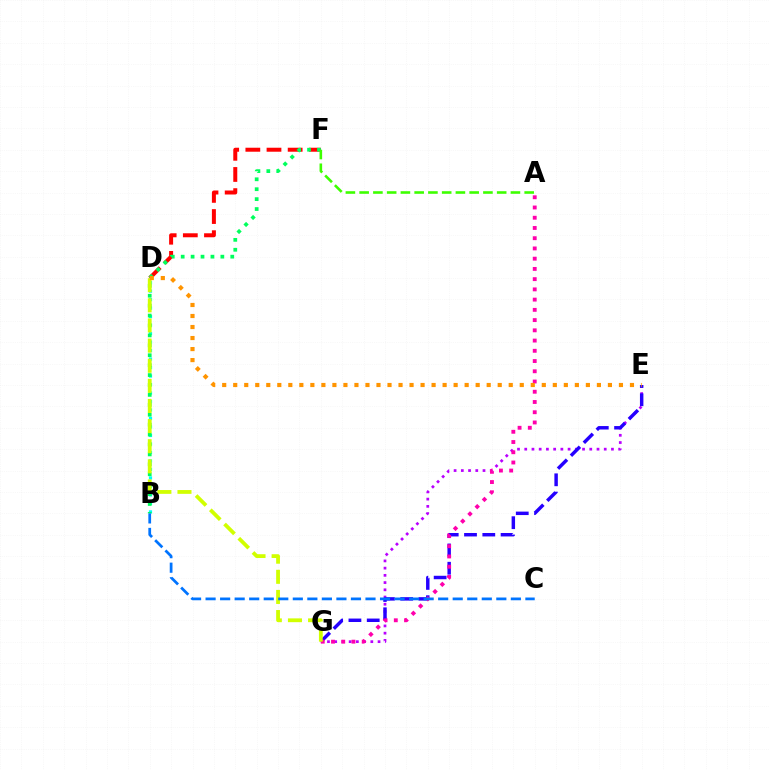{('E', 'G'): [{'color': '#b900ff', 'line_style': 'dotted', 'thickness': 1.96}, {'color': '#2500ff', 'line_style': 'dashed', 'thickness': 2.48}], ('B', 'D'): [{'color': '#00fff6', 'line_style': 'dotted', 'thickness': 2.31}], ('A', 'G'): [{'color': '#ff00ac', 'line_style': 'dotted', 'thickness': 2.78}], ('D', 'F'): [{'color': '#ff0000', 'line_style': 'dashed', 'thickness': 2.87}], ('B', 'F'): [{'color': '#00ff5c', 'line_style': 'dotted', 'thickness': 2.69}], ('D', 'G'): [{'color': '#d1ff00', 'line_style': 'dashed', 'thickness': 2.73}], ('B', 'C'): [{'color': '#0074ff', 'line_style': 'dashed', 'thickness': 1.97}], ('A', 'F'): [{'color': '#3dff00', 'line_style': 'dashed', 'thickness': 1.87}], ('D', 'E'): [{'color': '#ff9400', 'line_style': 'dotted', 'thickness': 2.99}]}